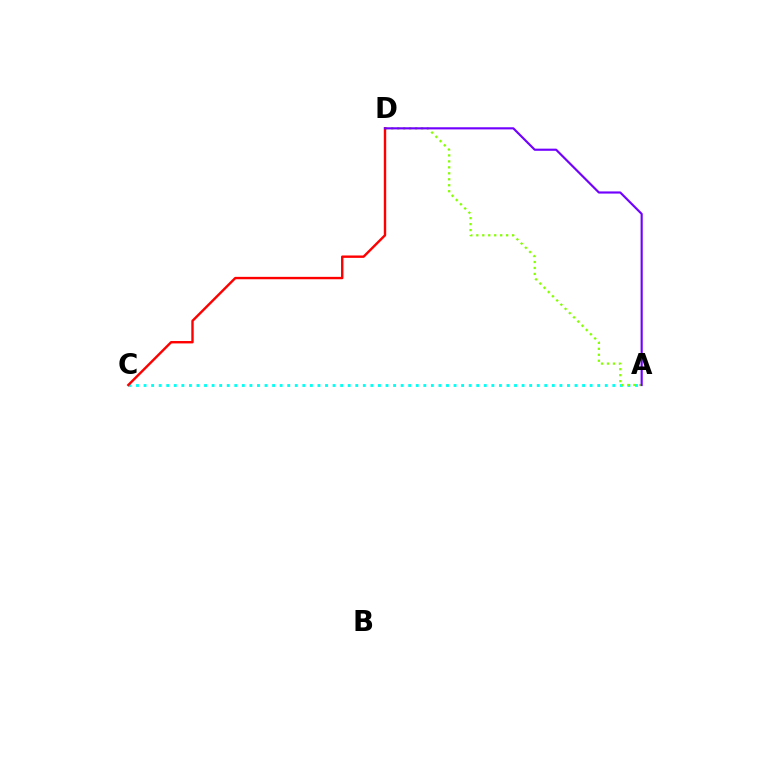{('A', 'C'): [{'color': '#00fff6', 'line_style': 'dotted', 'thickness': 2.05}], ('A', 'D'): [{'color': '#84ff00', 'line_style': 'dotted', 'thickness': 1.62}, {'color': '#7200ff', 'line_style': 'solid', 'thickness': 1.55}], ('C', 'D'): [{'color': '#ff0000', 'line_style': 'solid', 'thickness': 1.73}]}